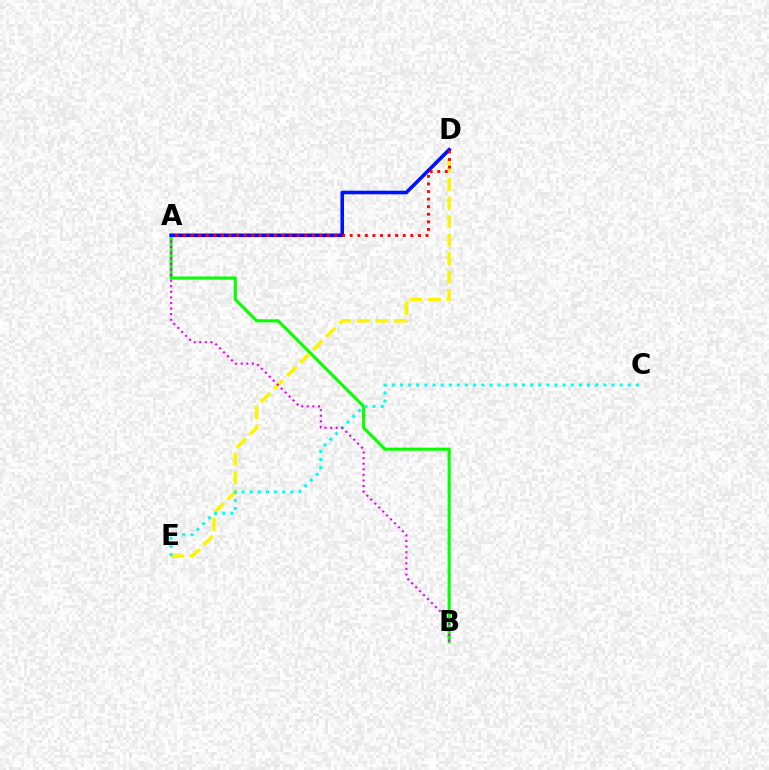{('A', 'B'): [{'color': '#08ff00', 'line_style': 'solid', 'thickness': 2.22}, {'color': '#ee00ff', 'line_style': 'dotted', 'thickness': 1.52}], ('D', 'E'): [{'color': '#fcf500', 'line_style': 'dashed', 'thickness': 2.52}], ('C', 'E'): [{'color': '#00fff6', 'line_style': 'dotted', 'thickness': 2.21}], ('A', 'D'): [{'color': '#0010ff', 'line_style': 'solid', 'thickness': 2.58}, {'color': '#ff0000', 'line_style': 'dotted', 'thickness': 2.06}]}